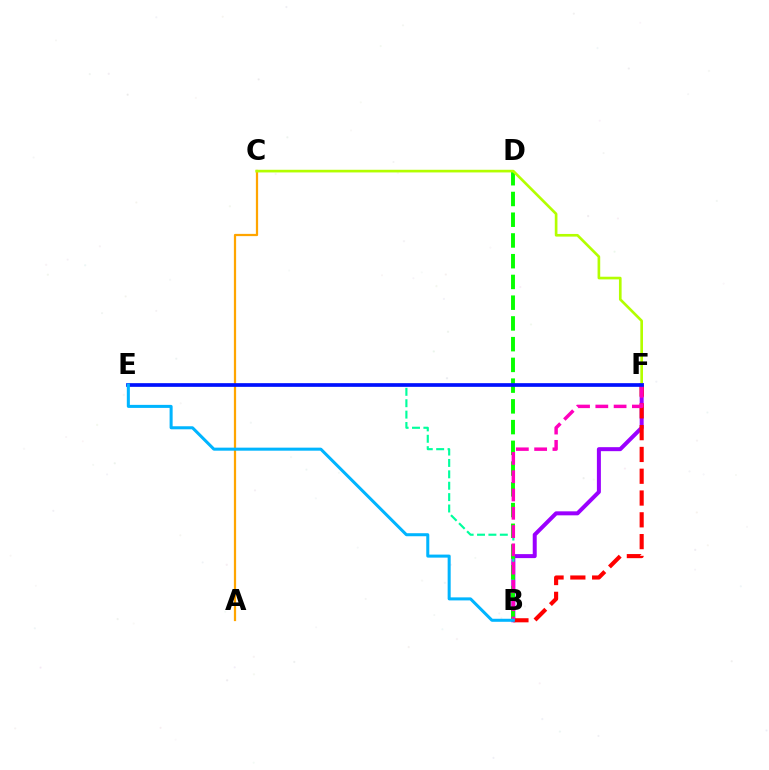{('B', 'F'): [{'color': '#9b00ff', 'line_style': 'solid', 'thickness': 2.88}, {'color': '#ff0000', 'line_style': 'dashed', 'thickness': 2.96}, {'color': '#ff00bd', 'line_style': 'dashed', 'thickness': 2.48}], ('A', 'C'): [{'color': '#ffa500', 'line_style': 'solid', 'thickness': 1.61}], ('B', 'E'): [{'color': '#00ff9d', 'line_style': 'dashed', 'thickness': 1.55}, {'color': '#00b5ff', 'line_style': 'solid', 'thickness': 2.18}], ('B', 'D'): [{'color': '#08ff00', 'line_style': 'dashed', 'thickness': 2.82}], ('C', 'F'): [{'color': '#b3ff00', 'line_style': 'solid', 'thickness': 1.91}], ('E', 'F'): [{'color': '#0010ff', 'line_style': 'solid', 'thickness': 2.65}]}